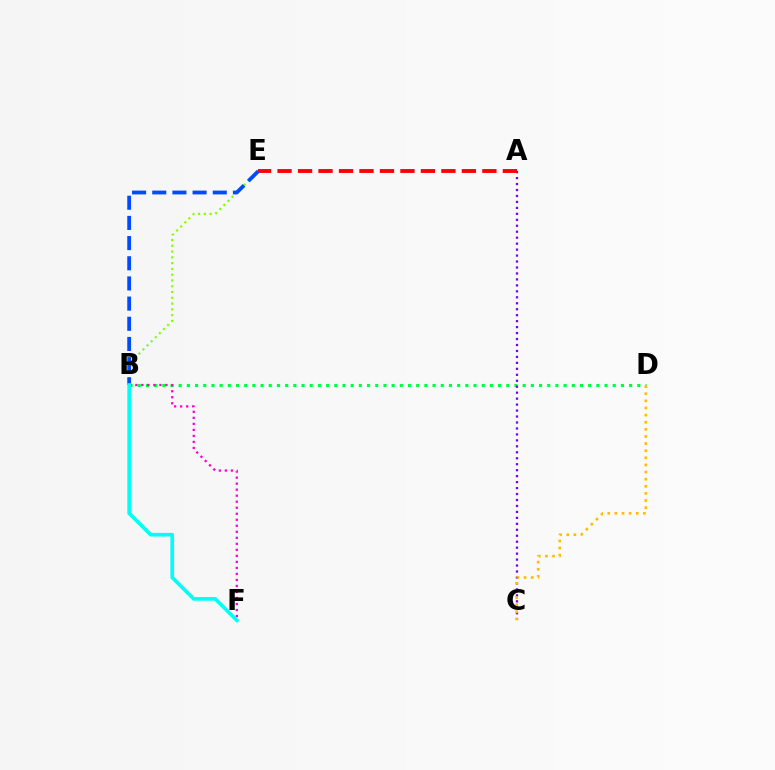{('B', 'E'): [{'color': '#84ff00', 'line_style': 'dotted', 'thickness': 1.57}, {'color': '#004bff', 'line_style': 'dashed', 'thickness': 2.74}], ('B', 'D'): [{'color': '#00ff39', 'line_style': 'dotted', 'thickness': 2.23}], ('A', 'C'): [{'color': '#7200ff', 'line_style': 'dotted', 'thickness': 1.62}], ('B', 'F'): [{'color': '#ff00cf', 'line_style': 'dotted', 'thickness': 1.64}, {'color': '#00fff6', 'line_style': 'solid', 'thickness': 2.63}], ('A', 'E'): [{'color': '#ff0000', 'line_style': 'dashed', 'thickness': 2.78}], ('C', 'D'): [{'color': '#ffbd00', 'line_style': 'dotted', 'thickness': 1.93}]}